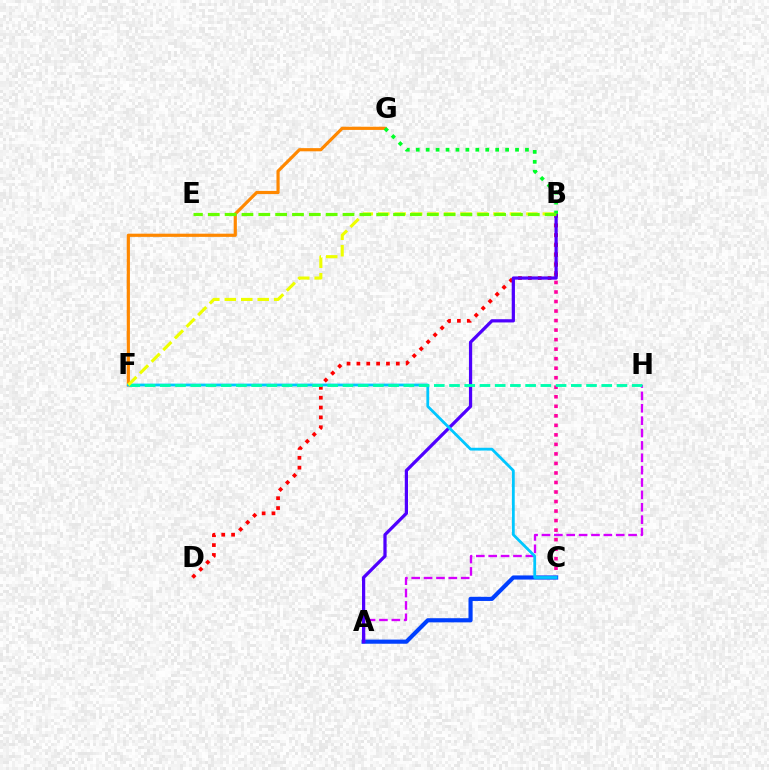{('B', 'C'): [{'color': '#ff00a0', 'line_style': 'dotted', 'thickness': 2.59}], ('B', 'D'): [{'color': '#ff0000', 'line_style': 'dotted', 'thickness': 2.68}], ('F', 'G'): [{'color': '#ff8800', 'line_style': 'solid', 'thickness': 2.29}], ('A', 'C'): [{'color': '#003fff', 'line_style': 'solid', 'thickness': 2.98}], ('A', 'H'): [{'color': '#d600ff', 'line_style': 'dashed', 'thickness': 1.68}], ('A', 'B'): [{'color': '#4f00ff', 'line_style': 'solid', 'thickness': 2.33}], ('B', 'G'): [{'color': '#00ff27', 'line_style': 'dotted', 'thickness': 2.7}], ('C', 'F'): [{'color': '#00c7ff', 'line_style': 'solid', 'thickness': 2.0}], ('F', 'H'): [{'color': '#00ffaf', 'line_style': 'dashed', 'thickness': 2.07}], ('B', 'F'): [{'color': '#eeff00', 'line_style': 'dashed', 'thickness': 2.24}], ('B', 'E'): [{'color': '#66ff00', 'line_style': 'dashed', 'thickness': 2.29}]}